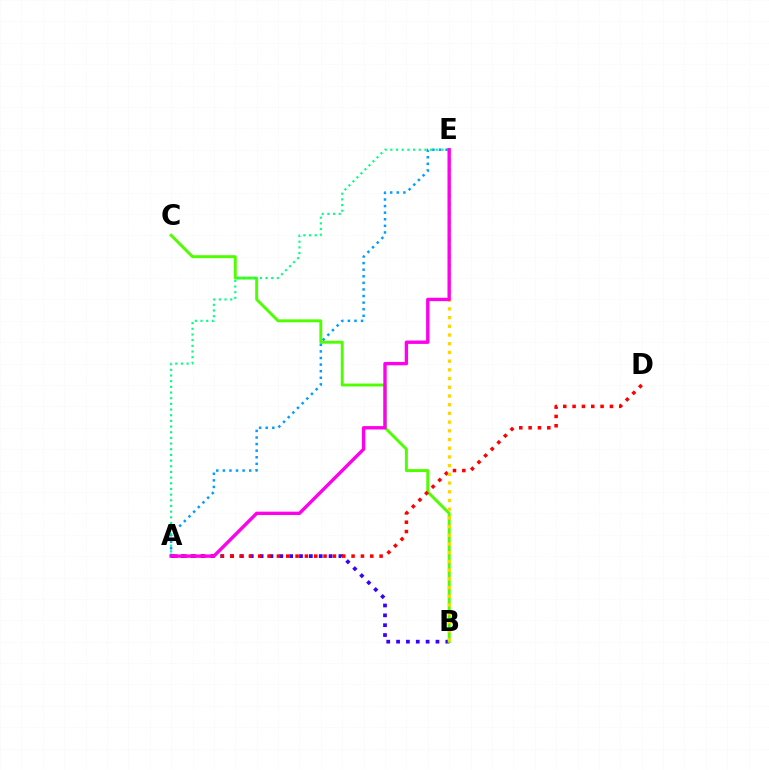{('A', 'B'): [{'color': '#3700ff', 'line_style': 'dotted', 'thickness': 2.68}], ('B', 'C'): [{'color': '#4fff00', 'line_style': 'solid', 'thickness': 2.12}], ('A', 'D'): [{'color': '#ff0000', 'line_style': 'dotted', 'thickness': 2.54}], ('A', 'E'): [{'color': '#009eff', 'line_style': 'dotted', 'thickness': 1.79}, {'color': '#00ff86', 'line_style': 'dotted', 'thickness': 1.54}, {'color': '#ff00ed', 'line_style': 'solid', 'thickness': 2.42}], ('B', 'E'): [{'color': '#ffd500', 'line_style': 'dotted', 'thickness': 2.37}]}